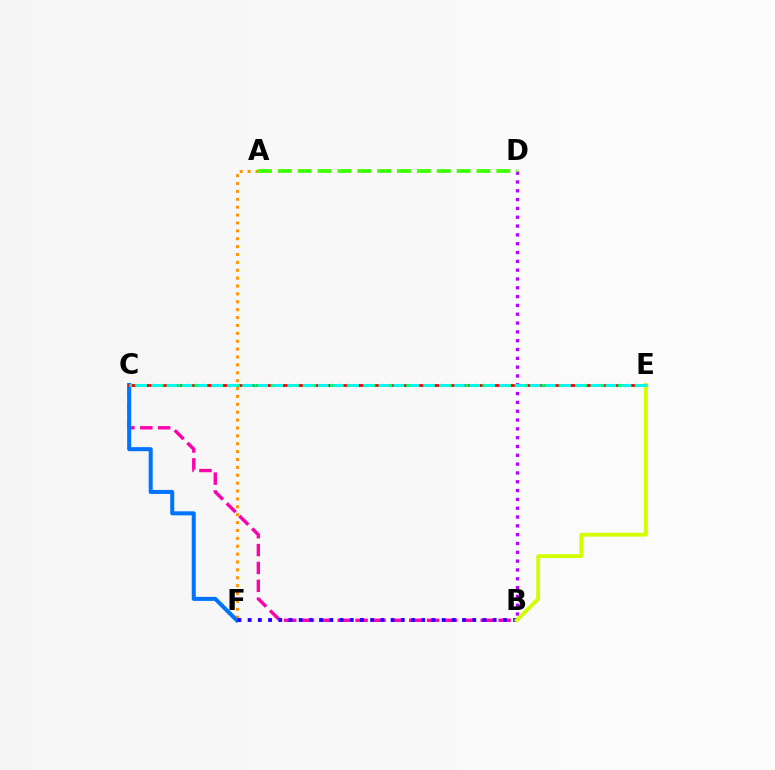{('A', 'F'): [{'color': '#ff9400', 'line_style': 'dotted', 'thickness': 2.14}], ('B', 'C'): [{'color': '#ff00ac', 'line_style': 'dashed', 'thickness': 2.43}], ('C', 'F'): [{'color': '#0074ff', 'line_style': 'solid', 'thickness': 2.9}], ('B', 'D'): [{'color': '#b900ff', 'line_style': 'dotted', 'thickness': 2.4}], ('C', 'E'): [{'color': '#ff0000', 'line_style': 'solid', 'thickness': 2.03}, {'color': '#00ff5c', 'line_style': 'dotted', 'thickness': 2.3}, {'color': '#00fff6', 'line_style': 'dashed', 'thickness': 2.06}], ('B', 'F'): [{'color': '#2500ff', 'line_style': 'dotted', 'thickness': 2.77}], ('B', 'E'): [{'color': '#d1ff00', 'line_style': 'solid', 'thickness': 2.75}], ('A', 'D'): [{'color': '#3dff00', 'line_style': 'dashed', 'thickness': 2.7}]}